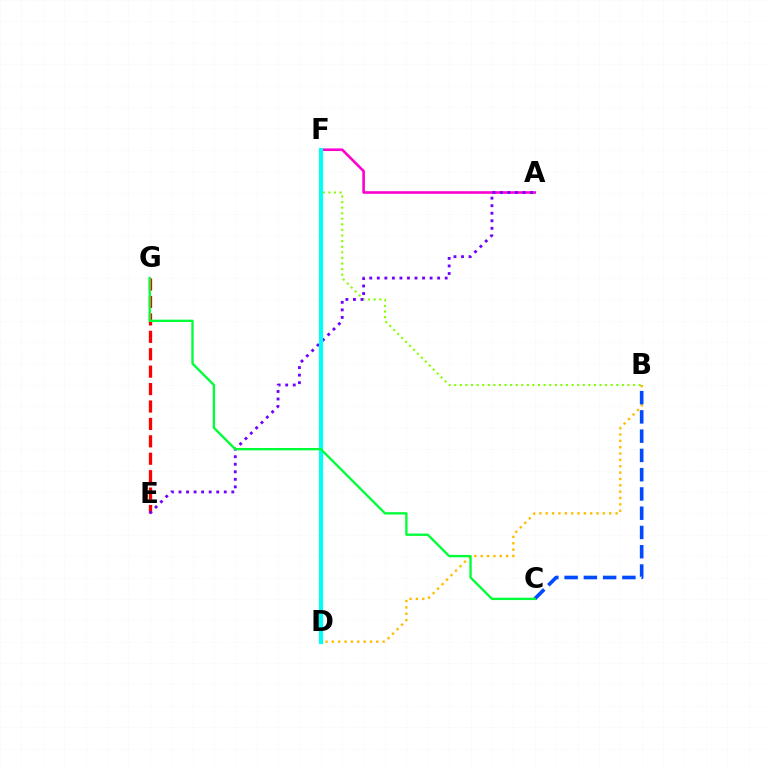{('E', 'G'): [{'color': '#ff0000', 'line_style': 'dashed', 'thickness': 2.37}], ('B', 'F'): [{'color': '#84ff00', 'line_style': 'dotted', 'thickness': 1.52}], ('B', 'D'): [{'color': '#ffbd00', 'line_style': 'dotted', 'thickness': 1.73}], ('A', 'F'): [{'color': '#ff00cf', 'line_style': 'solid', 'thickness': 1.88}], ('B', 'C'): [{'color': '#004bff', 'line_style': 'dashed', 'thickness': 2.62}], ('A', 'E'): [{'color': '#7200ff', 'line_style': 'dotted', 'thickness': 2.05}], ('D', 'F'): [{'color': '#00fff6', 'line_style': 'solid', 'thickness': 2.99}], ('C', 'G'): [{'color': '#00ff39', 'line_style': 'solid', 'thickness': 1.69}]}